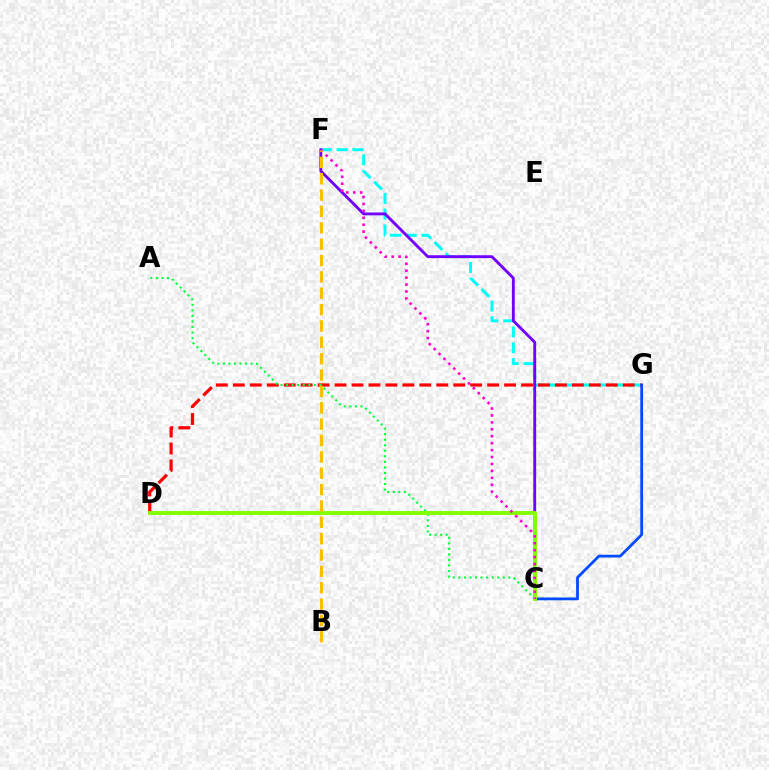{('F', 'G'): [{'color': '#00fff6', 'line_style': 'dashed', 'thickness': 2.15}], ('D', 'G'): [{'color': '#ff0000', 'line_style': 'dashed', 'thickness': 2.3}], ('A', 'C'): [{'color': '#00ff39', 'line_style': 'dotted', 'thickness': 1.51}], ('C', 'F'): [{'color': '#7200ff', 'line_style': 'solid', 'thickness': 2.06}, {'color': '#ff00cf', 'line_style': 'dotted', 'thickness': 1.88}], ('C', 'G'): [{'color': '#004bff', 'line_style': 'solid', 'thickness': 2.0}], ('C', 'D'): [{'color': '#84ff00', 'line_style': 'solid', 'thickness': 2.82}], ('B', 'F'): [{'color': '#ffbd00', 'line_style': 'dashed', 'thickness': 2.22}]}